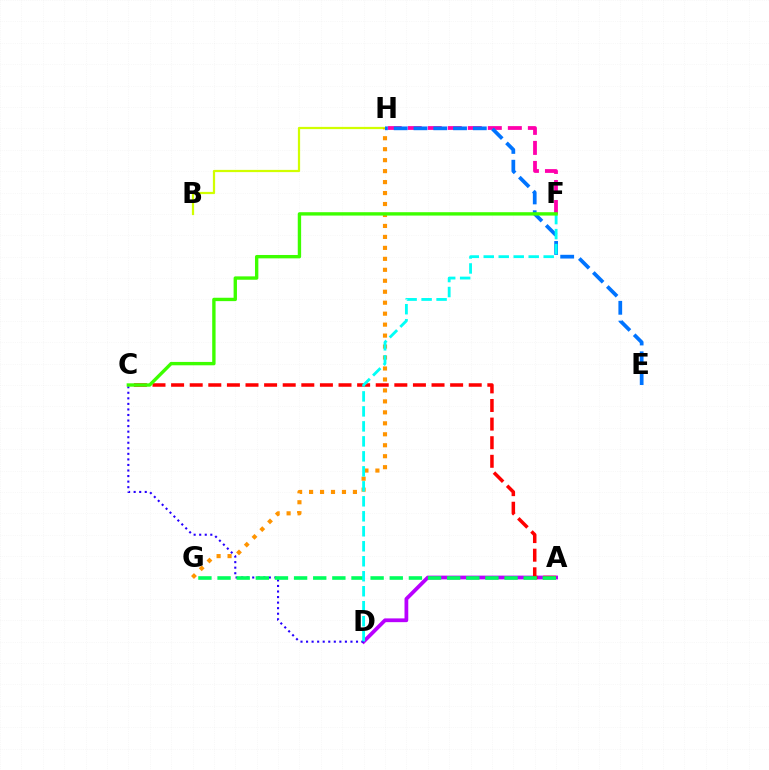{('F', 'H'): [{'color': '#ff00ac', 'line_style': 'dashed', 'thickness': 2.72}], ('B', 'H'): [{'color': '#d1ff00', 'line_style': 'solid', 'thickness': 1.61}], ('A', 'D'): [{'color': '#b900ff', 'line_style': 'solid', 'thickness': 2.71}], ('G', 'H'): [{'color': '#ff9400', 'line_style': 'dotted', 'thickness': 2.98}], ('E', 'H'): [{'color': '#0074ff', 'line_style': 'dashed', 'thickness': 2.69}], ('A', 'C'): [{'color': '#ff0000', 'line_style': 'dashed', 'thickness': 2.53}], ('C', 'D'): [{'color': '#2500ff', 'line_style': 'dotted', 'thickness': 1.51}], ('A', 'G'): [{'color': '#00ff5c', 'line_style': 'dashed', 'thickness': 2.6}], ('D', 'F'): [{'color': '#00fff6', 'line_style': 'dashed', 'thickness': 2.04}], ('C', 'F'): [{'color': '#3dff00', 'line_style': 'solid', 'thickness': 2.43}]}